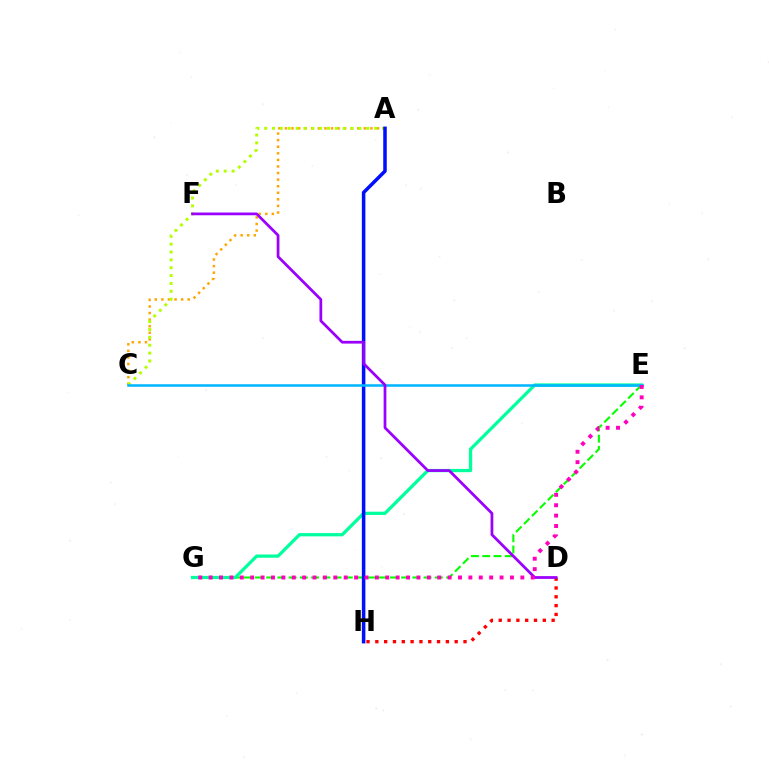{('E', 'G'): [{'color': '#08ff00', 'line_style': 'dashed', 'thickness': 1.53}, {'color': '#00ff9d', 'line_style': 'solid', 'thickness': 2.34}, {'color': '#ff00bd', 'line_style': 'dotted', 'thickness': 2.82}], ('A', 'C'): [{'color': '#ffa500', 'line_style': 'dotted', 'thickness': 1.79}, {'color': '#b3ff00', 'line_style': 'dotted', 'thickness': 2.13}], ('D', 'H'): [{'color': '#ff0000', 'line_style': 'dotted', 'thickness': 2.4}], ('A', 'H'): [{'color': '#0010ff', 'line_style': 'solid', 'thickness': 2.54}], ('C', 'E'): [{'color': '#00b5ff', 'line_style': 'solid', 'thickness': 1.82}], ('D', 'F'): [{'color': '#9b00ff', 'line_style': 'solid', 'thickness': 1.98}]}